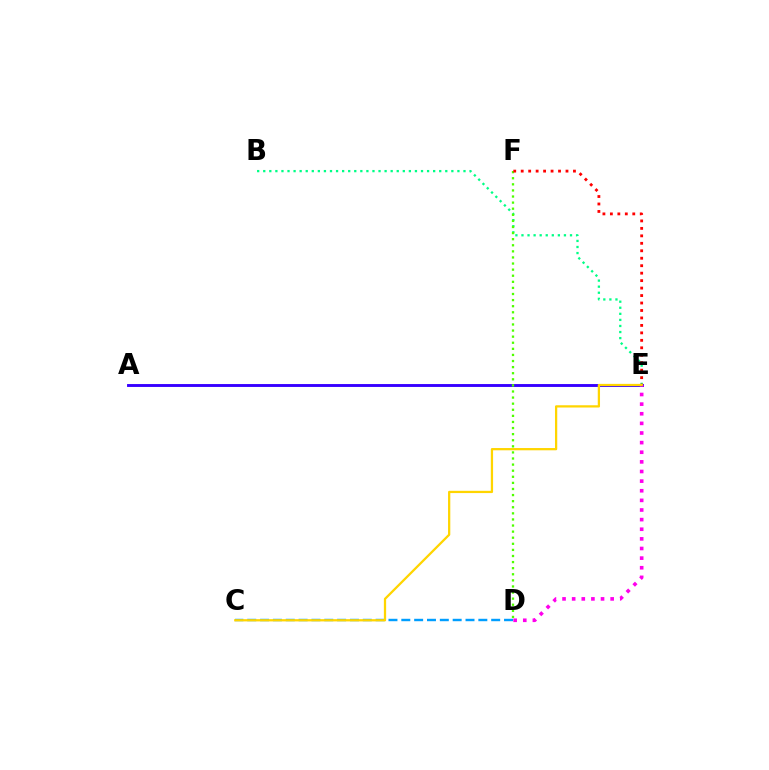{('A', 'E'): [{'color': '#3700ff', 'line_style': 'solid', 'thickness': 2.08}], ('B', 'E'): [{'color': '#00ff86', 'line_style': 'dotted', 'thickness': 1.65}], ('D', 'F'): [{'color': '#4fff00', 'line_style': 'dotted', 'thickness': 1.66}], ('C', 'D'): [{'color': '#009eff', 'line_style': 'dashed', 'thickness': 1.74}], ('E', 'F'): [{'color': '#ff0000', 'line_style': 'dotted', 'thickness': 2.03}], ('D', 'E'): [{'color': '#ff00ed', 'line_style': 'dotted', 'thickness': 2.61}], ('C', 'E'): [{'color': '#ffd500', 'line_style': 'solid', 'thickness': 1.63}]}